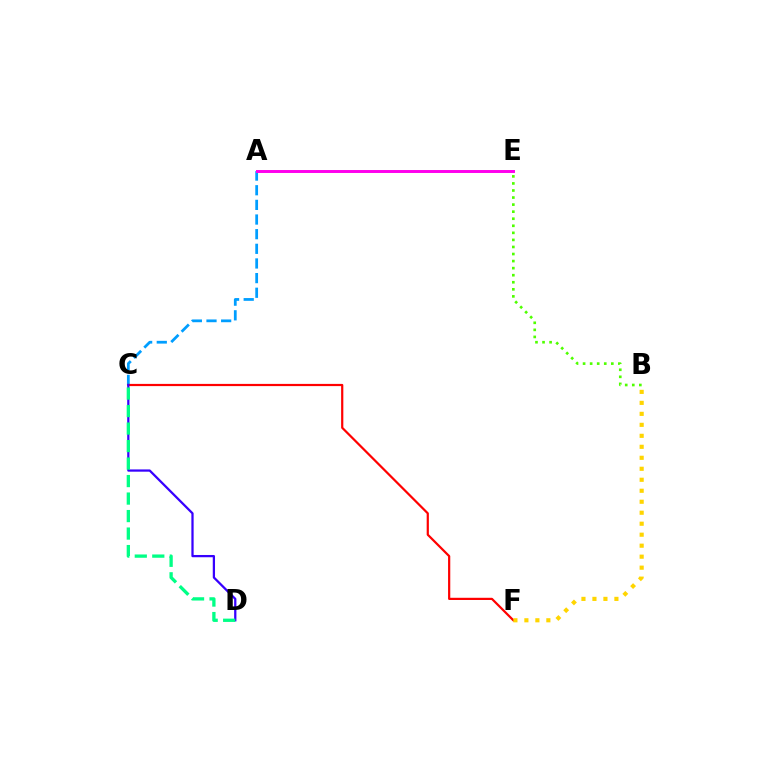{('A', 'C'): [{'color': '#009eff', 'line_style': 'dashed', 'thickness': 1.99}], ('C', 'F'): [{'color': '#ff0000', 'line_style': 'solid', 'thickness': 1.59}], ('B', 'F'): [{'color': '#ffd500', 'line_style': 'dotted', 'thickness': 2.99}], ('A', 'E'): [{'color': '#ff00ed', 'line_style': 'solid', 'thickness': 2.13}], ('B', 'E'): [{'color': '#4fff00', 'line_style': 'dotted', 'thickness': 1.92}], ('C', 'D'): [{'color': '#3700ff', 'line_style': 'solid', 'thickness': 1.62}, {'color': '#00ff86', 'line_style': 'dashed', 'thickness': 2.38}]}